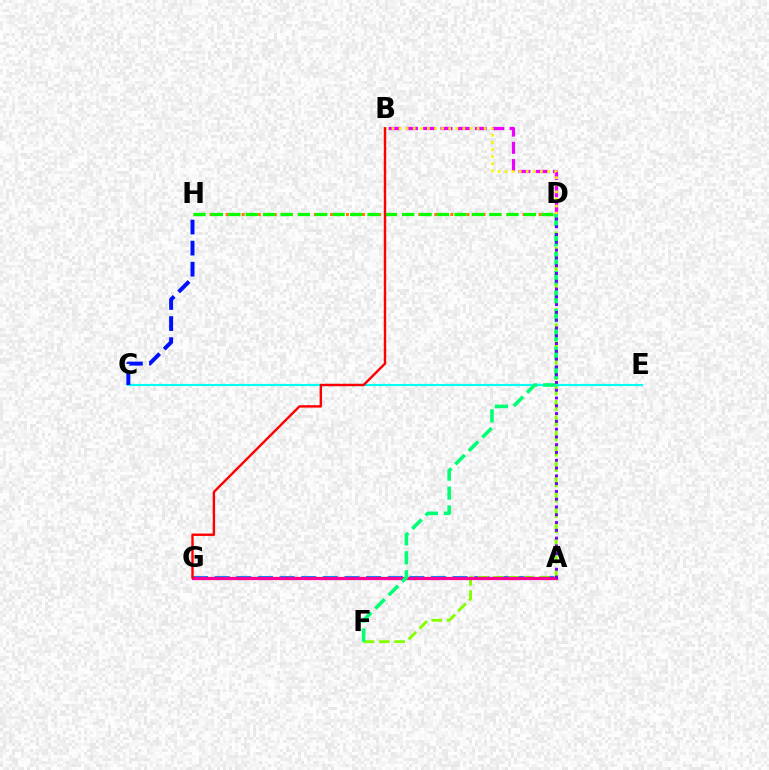{('A', 'G'): [{'color': '#008cff', 'line_style': 'dashed', 'thickness': 2.94}, {'color': '#ff0094', 'line_style': 'solid', 'thickness': 2.33}], ('C', 'E'): [{'color': '#00fff6', 'line_style': 'solid', 'thickness': 1.55}], ('B', 'D'): [{'color': '#ee00ff', 'line_style': 'dashed', 'thickness': 2.35}, {'color': '#fcf500', 'line_style': 'dotted', 'thickness': 1.93}], ('D', 'F'): [{'color': '#84ff00', 'line_style': 'dashed', 'thickness': 2.08}, {'color': '#00ff74', 'line_style': 'dashed', 'thickness': 2.58}], ('D', 'H'): [{'color': '#ff7c00', 'line_style': 'dotted', 'thickness': 2.18}, {'color': '#08ff00', 'line_style': 'dashed', 'thickness': 2.36}], ('C', 'H'): [{'color': '#0010ff', 'line_style': 'dashed', 'thickness': 2.86}], ('A', 'D'): [{'color': '#7200ff', 'line_style': 'dotted', 'thickness': 2.11}], ('B', 'G'): [{'color': '#ff0000', 'line_style': 'solid', 'thickness': 1.73}]}